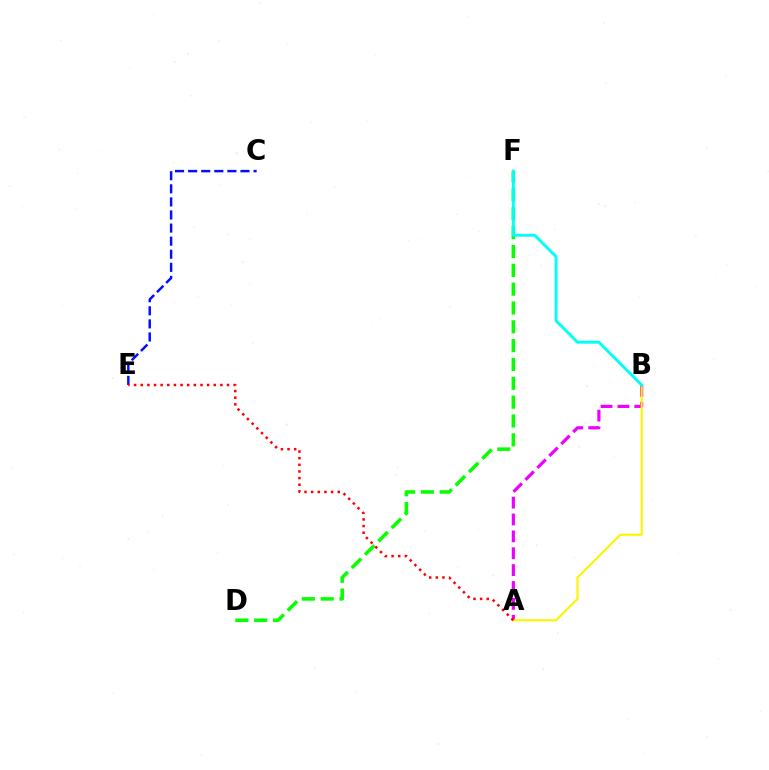{('A', 'B'): [{'color': '#ee00ff', 'line_style': 'dashed', 'thickness': 2.29}, {'color': '#fcf500', 'line_style': 'solid', 'thickness': 1.54}], ('C', 'E'): [{'color': '#0010ff', 'line_style': 'dashed', 'thickness': 1.78}], ('D', 'F'): [{'color': '#08ff00', 'line_style': 'dashed', 'thickness': 2.56}], ('B', 'F'): [{'color': '#00fff6', 'line_style': 'solid', 'thickness': 2.09}], ('A', 'E'): [{'color': '#ff0000', 'line_style': 'dotted', 'thickness': 1.8}]}